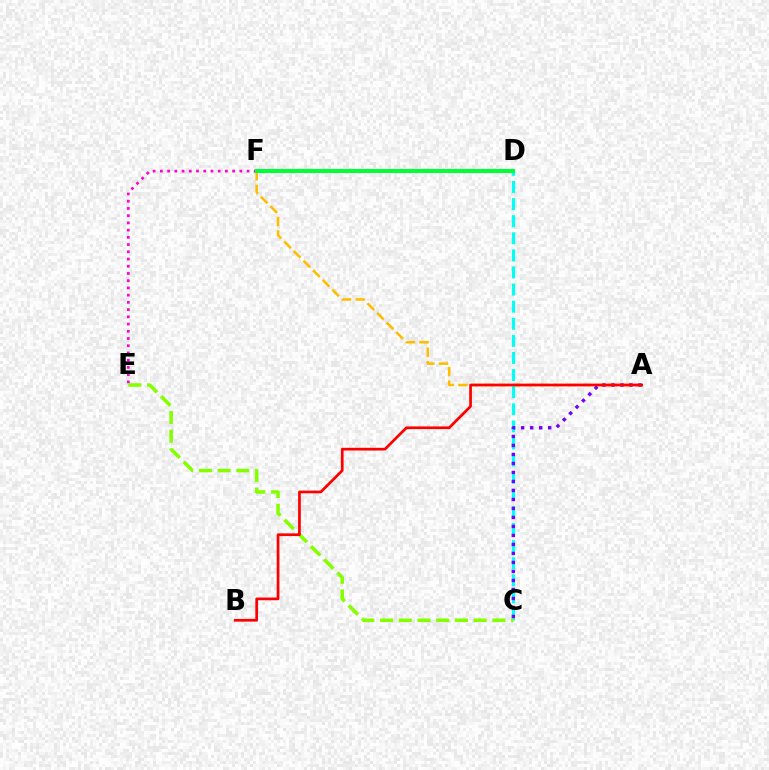{('E', 'F'): [{'color': '#ff00cf', 'line_style': 'dotted', 'thickness': 1.96}], ('C', 'D'): [{'color': '#00fff6', 'line_style': 'dashed', 'thickness': 2.32}], ('D', 'F'): [{'color': '#004bff', 'line_style': 'dashed', 'thickness': 2.58}, {'color': '#00ff39', 'line_style': 'solid', 'thickness': 2.92}], ('A', 'F'): [{'color': '#ffbd00', 'line_style': 'dashed', 'thickness': 1.85}], ('C', 'E'): [{'color': '#84ff00', 'line_style': 'dashed', 'thickness': 2.54}], ('A', 'C'): [{'color': '#7200ff', 'line_style': 'dotted', 'thickness': 2.45}], ('A', 'B'): [{'color': '#ff0000', 'line_style': 'solid', 'thickness': 1.96}]}